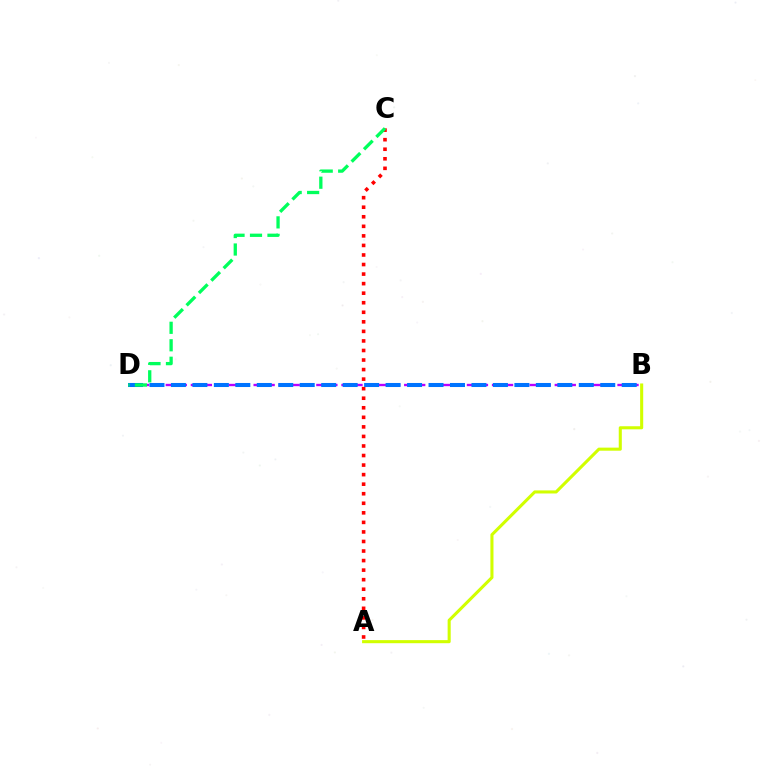{('A', 'C'): [{'color': '#ff0000', 'line_style': 'dotted', 'thickness': 2.59}], ('B', 'D'): [{'color': '#b900ff', 'line_style': 'dashed', 'thickness': 1.7}, {'color': '#0074ff', 'line_style': 'dashed', 'thickness': 2.92}], ('A', 'B'): [{'color': '#d1ff00', 'line_style': 'solid', 'thickness': 2.21}], ('C', 'D'): [{'color': '#00ff5c', 'line_style': 'dashed', 'thickness': 2.37}]}